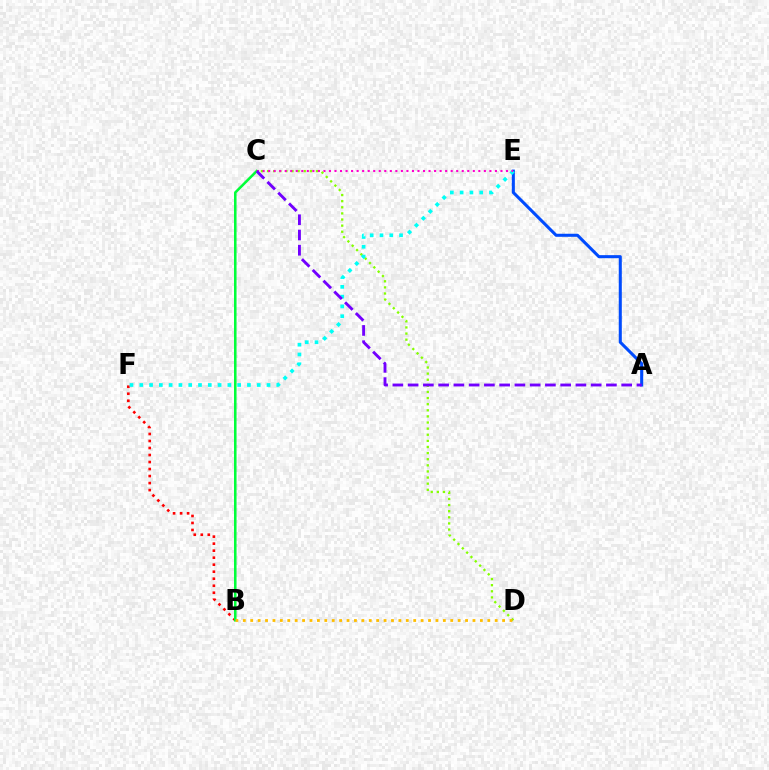{('A', 'E'): [{'color': '#004bff', 'line_style': 'solid', 'thickness': 2.2}], ('B', 'F'): [{'color': '#ff0000', 'line_style': 'dotted', 'thickness': 1.91}], ('B', 'C'): [{'color': '#00ff39', 'line_style': 'solid', 'thickness': 1.83}], ('C', 'D'): [{'color': '#84ff00', 'line_style': 'dotted', 'thickness': 1.66}], ('E', 'F'): [{'color': '#00fff6', 'line_style': 'dotted', 'thickness': 2.66}], ('C', 'E'): [{'color': '#ff00cf', 'line_style': 'dotted', 'thickness': 1.5}], ('B', 'D'): [{'color': '#ffbd00', 'line_style': 'dotted', 'thickness': 2.01}], ('A', 'C'): [{'color': '#7200ff', 'line_style': 'dashed', 'thickness': 2.07}]}